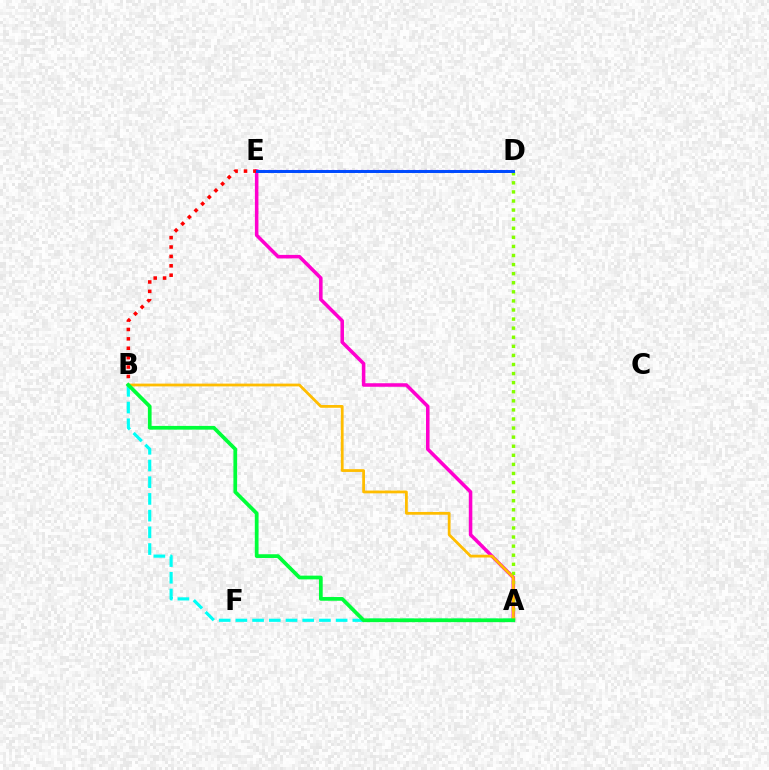{('A', 'E'): [{'color': '#ff00cf', 'line_style': 'solid', 'thickness': 2.55}], ('B', 'E'): [{'color': '#ff0000', 'line_style': 'dotted', 'thickness': 2.55}], ('A', 'D'): [{'color': '#84ff00', 'line_style': 'dotted', 'thickness': 2.47}], ('D', 'E'): [{'color': '#7200ff', 'line_style': 'dotted', 'thickness': 1.57}, {'color': '#004bff', 'line_style': 'solid', 'thickness': 2.14}], ('A', 'B'): [{'color': '#00fff6', 'line_style': 'dashed', 'thickness': 2.27}, {'color': '#ffbd00', 'line_style': 'solid', 'thickness': 2.0}, {'color': '#00ff39', 'line_style': 'solid', 'thickness': 2.69}]}